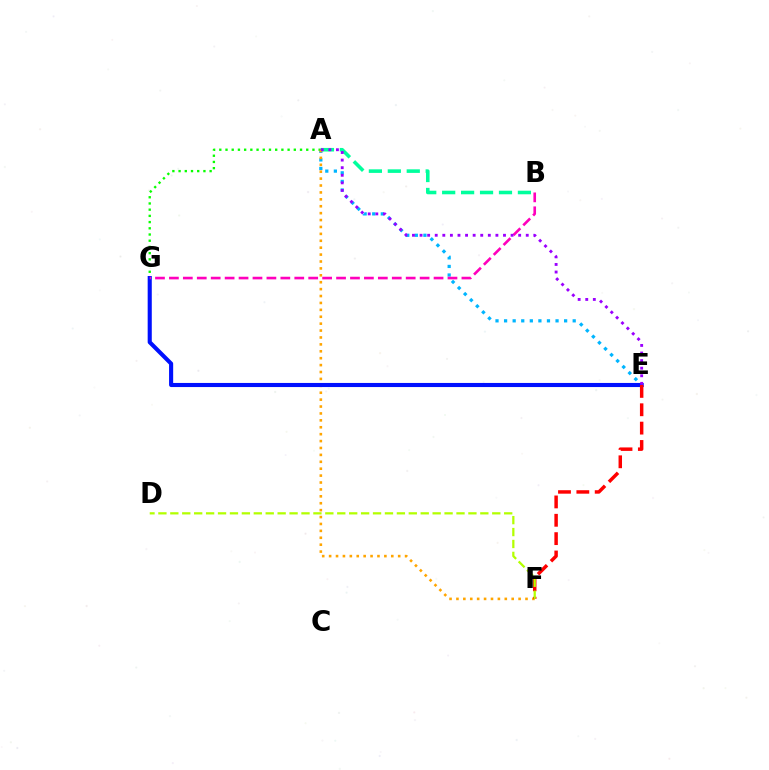{('A', 'E'): [{'color': '#00b5ff', 'line_style': 'dotted', 'thickness': 2.33}, {'color': '#9b00ff', 'line_style': 'dotted', 'thickness': 2.06}], ('A', 'G'): [{'color': '#08ff00', 'line_style': 'dotted', 'thickness': 1.69}], ('A', 'B'): [{'color': '#00ff9d', 'line_style': 'dashed', 'thickness': 2.57}], ('A', 'F'): [{'color': '#ffa500', 'line_style': 'dotted', 'thickness': 1.88}], ('E', 'G'): [{'color': '#0010ff', 'line_style': 'solid', 'thickness': 2.95}], ('B', 'G'): [{'color': '#ff00bd', 'line_style': 'dashed', 'thickness': 1.89}], ('E', 'F'): [{'color': '#ff0000', 'line_style': 'dashed', 'thickness': 2.49}], ('D', 'F'): [{'color': '#b3ff00', 'line_style': 'dashed', 'thickness': 1.62}]}